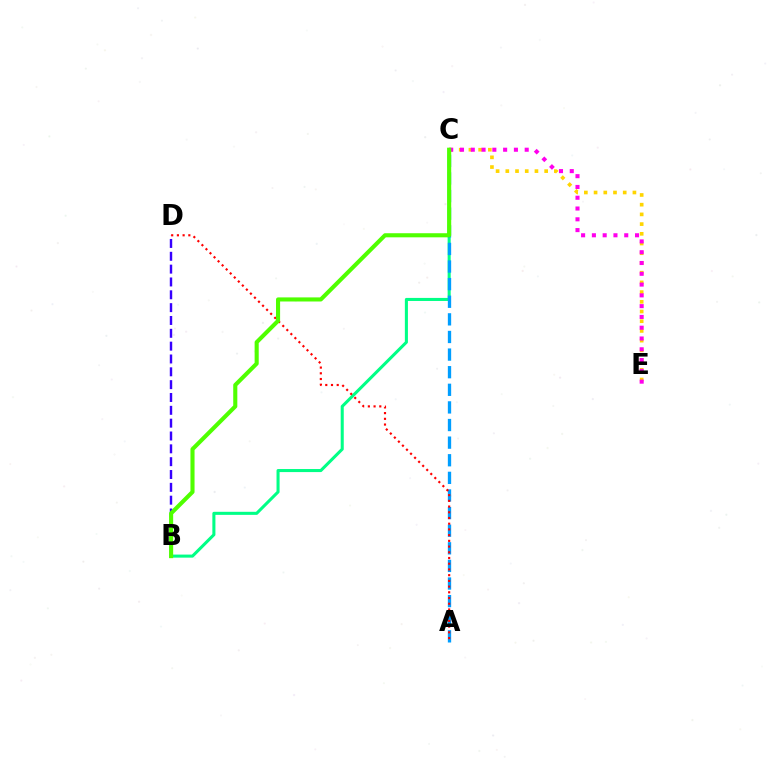{('B', 'D'): [{'color': '#3700ff', 'line_style': 'dashed', 'thickness': 1.74}], ('B', 'C'): [{'color': '#00ff86', 'line_style': 'solid', 'thickness': 2.2}, {'color': '#4fff00', 'line_style': 'solid', 'thickness': 2.95}], ('C', 'E'): [{'color': '#ffd500', 'line_style': 'dotted', 'thickness': 2.64}, {'color': '#ff00ed', 'line_style': 'dotted', 'thickness': 2.93}], ('A', 'C'): [{'color': '#009eff', 'line_style': 'dashed', 'thickness': 2.39}], ('A', 'D'): [{'color': '#ff0000', 'line_style': 'dotted', 'thickness': 1.55}]}